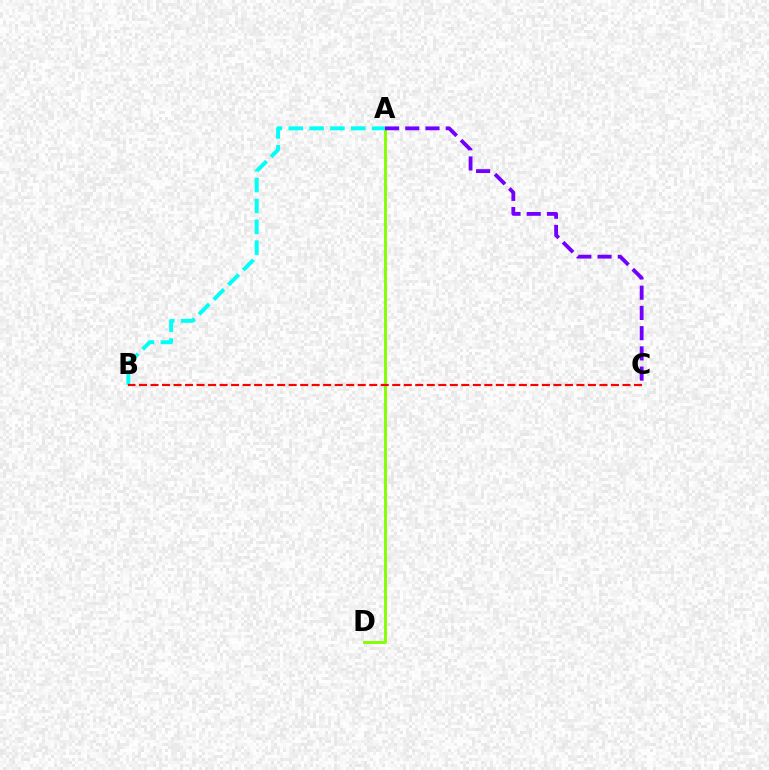{('A', 'D'): [{'color': '#84ff00', 'line_style': 'solid', 'thickness': 2.09}], ('A', 'C'): [{'color': '#7200ff', 'line_style': 'dashed', 'thickness': 2.75}], ('A', 'B'): [{'color': '#00fff6', 'line_style': 'dashed', 'thickness': 2.83}], ('B', 'C'): [{'color': '#ff0000', 'line_style': 'dashed', 'thickness': 1.56}]}